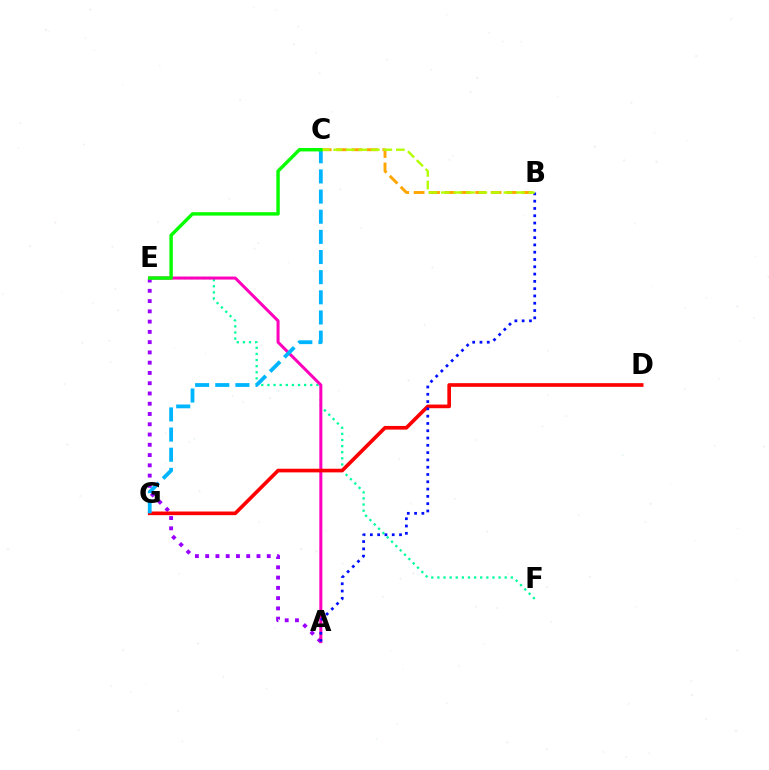{('A', 'E'): [{'color': '#9b00ff', 'line_style': 'dotted', 'thickness': 2.79}, {'color': '#ff00bd', 'line_style': 'solid', 'thickness': 2.17}], ('E', 'F'): [{'color': '#00ff9d', 'line_style': 'dotted', 'thickness': 1.66}], ('D', 'G'): [{'color': '#ff0000', 'line_style': 'solid', 'thickness': 2.63}], ('A', 'B'): [{'color': '#0010ff', 'line_style': 'dotted', 'thickness': 1.98}], ('B', 'C'): [{'color': '#ffa500', 'line_style': 'dashed', 'thickness': 2.09}, {'color': '#b3ff00', 'line_style': 'dashed', 'thickness': 1.7}], ('C', 'G'): [{'color': '#00b5ff', 'line_style': 'dashed', 'thickness': 2.74}], ('C', 'E'): [{'color': '#08ff00', 'line_style': 'solid', 'thickness': 2.47}]}